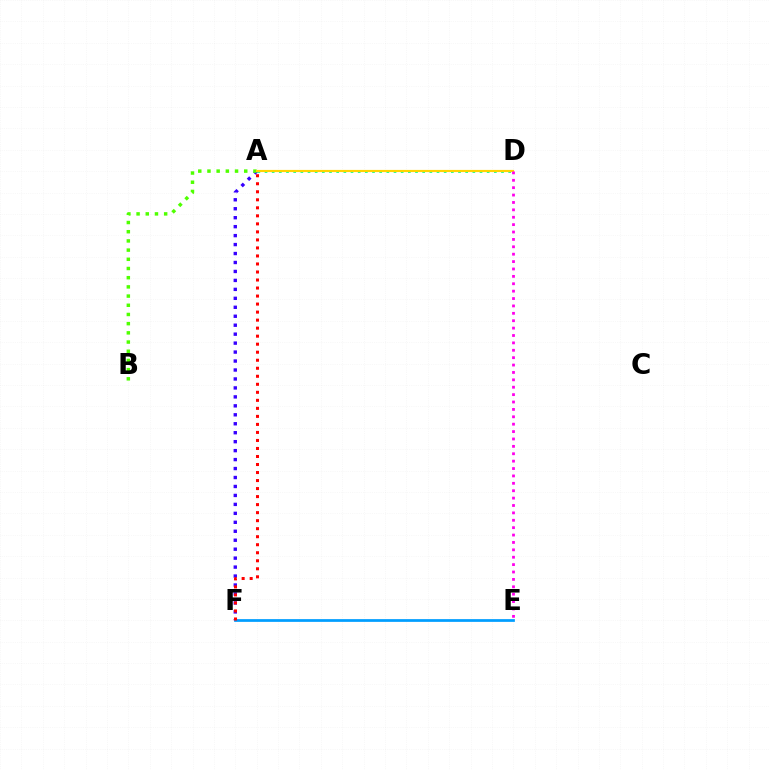{('A', 'F'): [{'color': '#3700ff', 'line_style': 'dotted', 'thickness': 2.43}, {'color': '#ff0000', 'line_style': 'dotted', 'thickness': 2.18}], ('E', 'F'): [{'color': '#009eff', 'line_style': 'solid', 'thickness': 1.97}], ('A', 'D'): [{'color': '#00ff86', 'line_style': 'dotted', 'thickness': 1.95}, {'color': '#ffd500', 'line_style': 'solid', 'thickness': 1.57}], ('A', 'B'): [{'color': '#4fff00', 'line_style': 'dotted', 'thickness': 2.5}], ('D', 'E'): [{'color': '#ff00ed', 'line_style': 'dotted', 'thickness': 2.01}]}